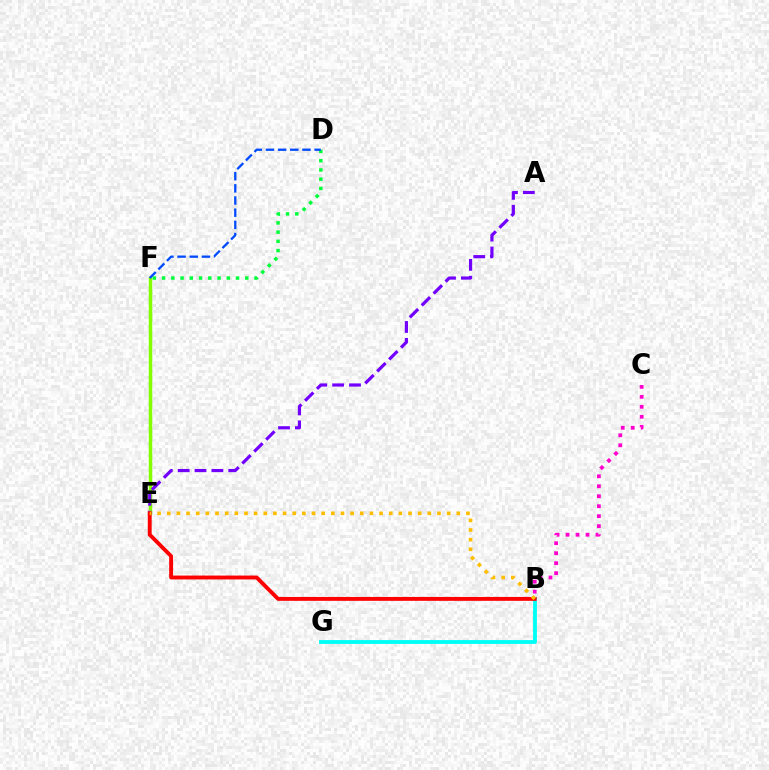{('B', 'C'): [{'color': '#ff00cf', 'line_style': 'dotted', 'thickness': 2.71}], ('E', 'F'): [{'color': '#84ff00', 'line_style': 'solid', 'thickness': 2.5}], ('A', 'E'): [{'color': '#7200ff', 'line_style': 'dashed', 'thickness': 2.29}], ('B', 'G'): [{'color': '#00fff6', 'line_style': 'solid', 'thickness': 2.77}], ('B', 'E'): [{'color': '#ff0000', 'line_style': 'solid', 'thickness': 2.8}, {'color': '#ffbd00', 'line_style': 'dotted', 'thickness': 2.62}], ('D', 'F'): [{'color': '#00ff39', 'line_style': 'dotted', 'thickness': 2.51}, {'color': '#004bff', 'line_style': 'dashed', 'thickness': 1.65}]}